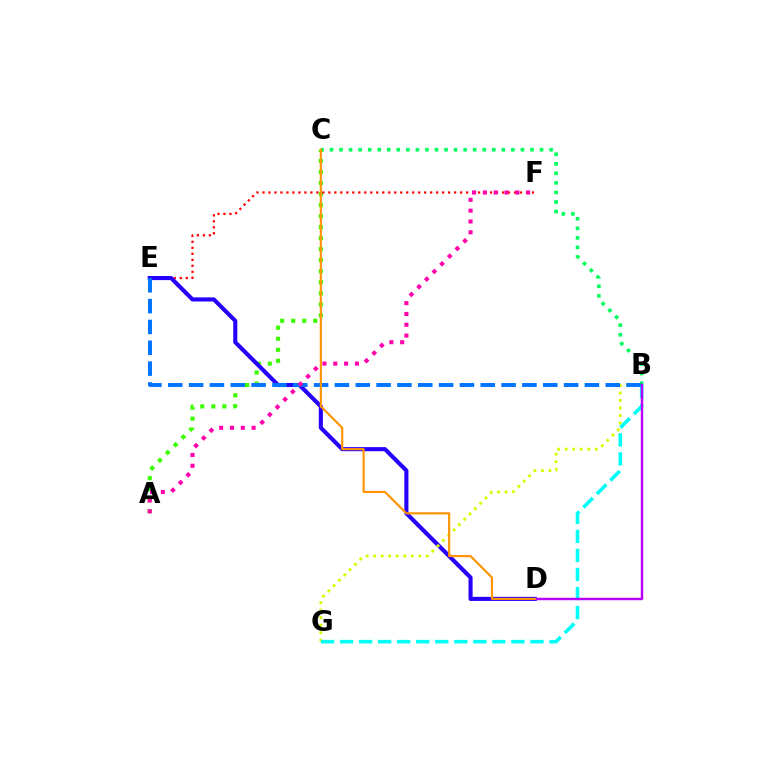{('B', 'C'): [{'color': '#00ff5c', 'line_style': 'dotted', 'thickness': 2.59}], ('A', 'C'): [{'color': '#3dff00', 'line_style': 'dotted', 'thickness': 3.0}], ('E', 'F'): [{'color': '#ff0000', 'line_style': 'dotted', 'thickness': 1.63}], ('D', 'E'): [{'color': '#2500ff', 'line_style': 'solid', 'thickness': 2.95}], ('B', 'G'): [{'color': '#d1ff00', 'line_style': 'dotted', 'thickness': 2.04}, {'color': '#00fff6', 'line_style': 'dashed', 'thickness': 2.59}], ('B', 'D'): [{'color': '#b900ff', 'line_style': 'solid', 'thickness': 1.75}], ('B', 'E'): [{'color': '#0074ff', 'line_style': 'dashed', 'thickness': 2.83}], ('C', 'D'): [{'color': '#ff9400', 'line_style': 'solid', 'thickness': 1.55}], ('A', 'F'): [{'color': '#ff00ac', 'line_style': 'dotted', 'thickness': 2.94}]}